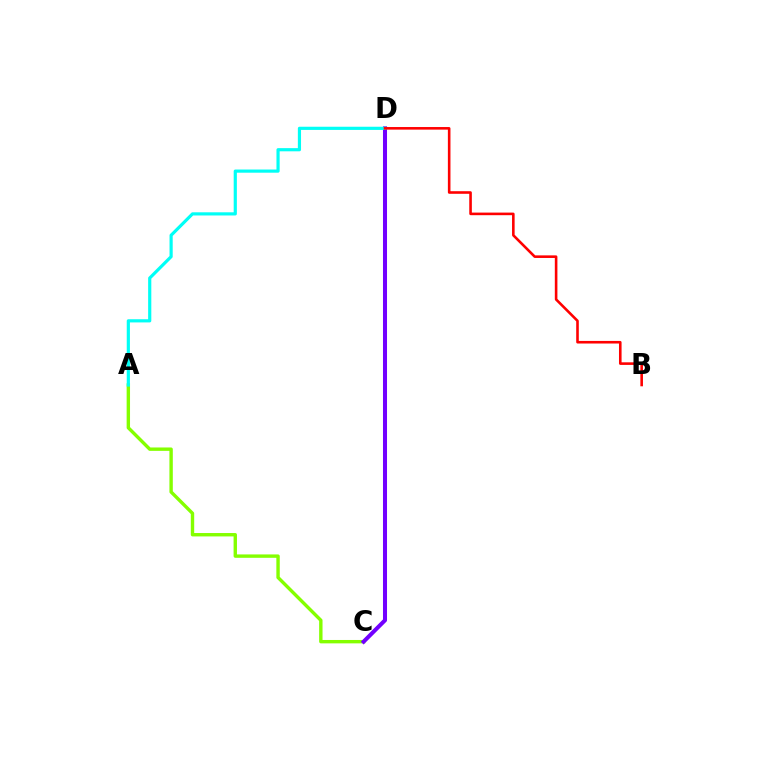{('A', 'C'): [{'color': '#84ff00', 'line_style': 'solid', 'thickness': 2.44}], ('C', 'D'): [{'color': '#7200ff', 'line_style': 'solid', 'thickness': 2.91}], ('A', 'D'): [{'color': '#00fff6', 'line_style': 'solid', 'thickness': 2.29}], ('B', 'D'): [{'color': '#ff0000', 'line_style': 'solid', 'thickness': 1.87}]}